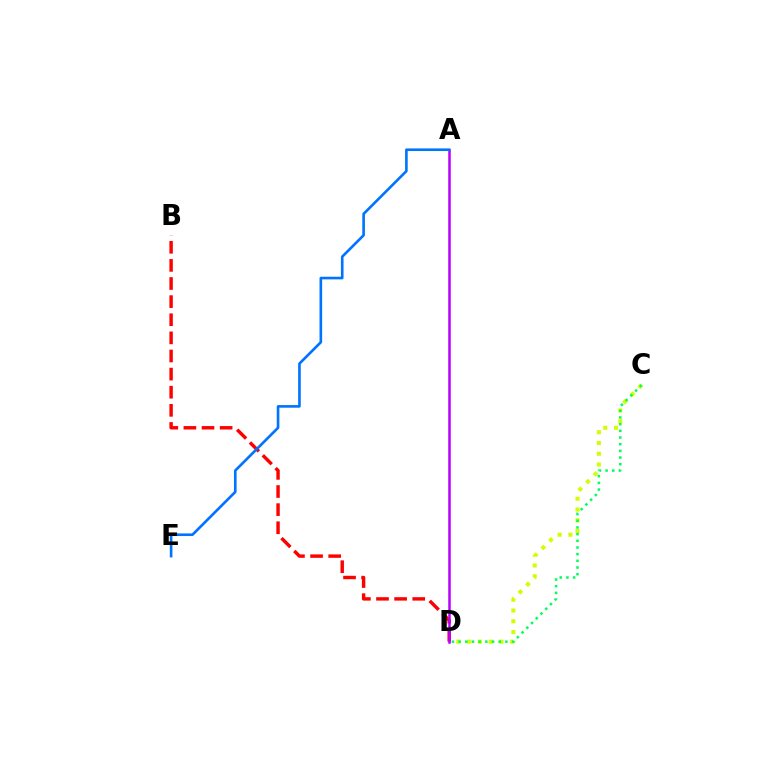{('C', 'D'): [{'color': '#d1ff00', 'line_style': 'dotted', 'thickness': 2.93}, {'color': '#00ff5c', 'line_style': 'dotted', 'thickness': 1.81}], ('B', 'D'): [{'color': '#ff0000', 'line_style': 'dashed', 'thickness': 2.46}], ('A', 'D'): [{'color': '#b900ff', 'line_style': 'solid', 'thickness': 1.81}], ('A', 'E'): [{'color': '#0074ff', 'line_style': 'solid', 'thickness': 1.9}]}